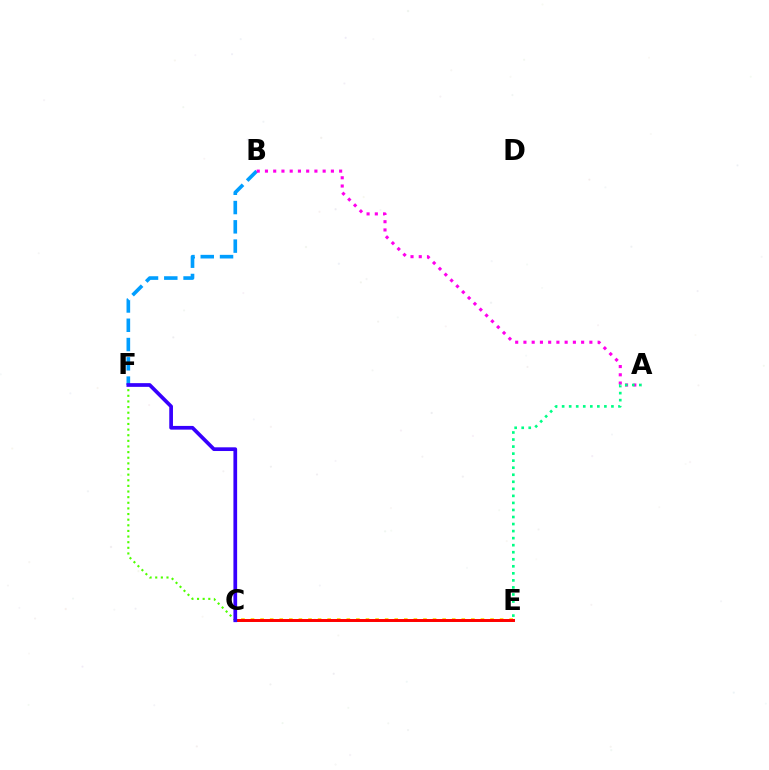{('C', 'E'): [{'color': '#ffd500', 'line_style': 'dotted', 'thickness': 2.6}, {'color': '#ff0000', 'line_style': 'solid', 'thickness': 2.13}], ('C', 'F'): [{'color': '#4fff00', 'line_style': 'dotted', 'thickness': 1.53}, {'color': '#3700ff', 'line_style': 'solid', 'thickness': 2.67}], ('B', 'F'): [{'color': '#009eff', 'line_style': 'dashed', 'thickness': 2.62}], ('A', 'B'): [{'color': '#ff00ed', 'line_style': 'dotted', 'thickness': 2.24}], ('A', 'E'): [{'color': '#00ff86', 'line_style': 'dotted', 'thickness': 1.91}]}